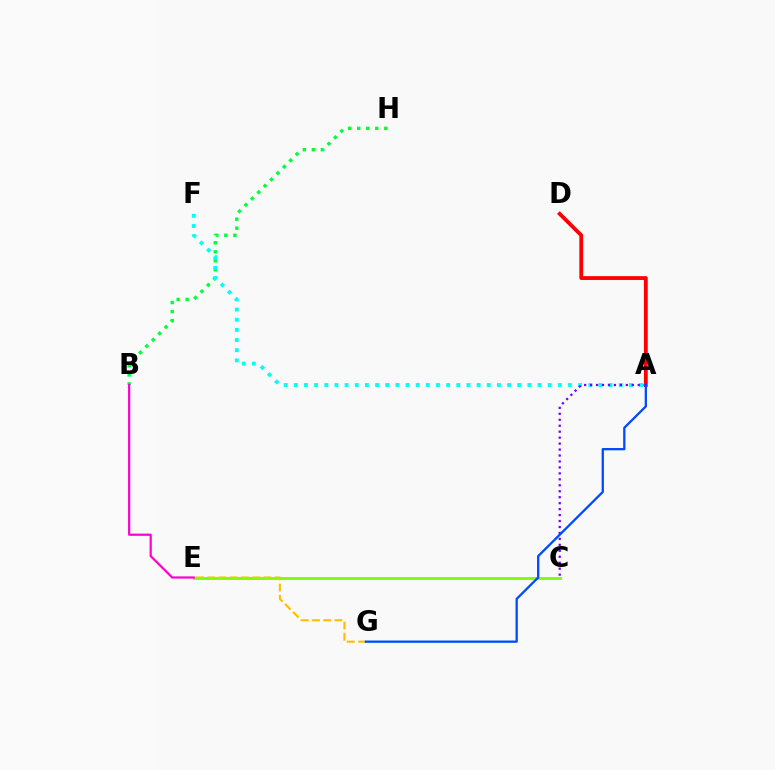{('A', 'D'): [{'color': '#ff0000', 'line_style': 'solid', 'thickness': 2.75}], ('B', 'H'): [{'color': '#00ff39', 'line_style': 'dotted', 'thickness': 2.45}], ('E', 'G'): [{'color': '#ffbd00', 'line_style': 'dashed', 'thickness': 1.53}], ('A', 'F'): [{'color': '#00fff6', 'line_style': 'dotted', 'thickness': 2.76}], ('C', 'E'): [{'color': '#84ff00', 'line_style': 'solid', 'thickness': 2.15}], ('A', 'C'): [{'color': '#7200ff', 'line_style': 'dotted', 'thickness': 1.62}], ('B', 'E'): [{'color': '#ff00cf', 'line_style': 'solid', 'thickness': 1.6}], ('A', 'G'): [{'color': '#004bff', 'line_style': 'solid', 'thickness': 1.66}]}